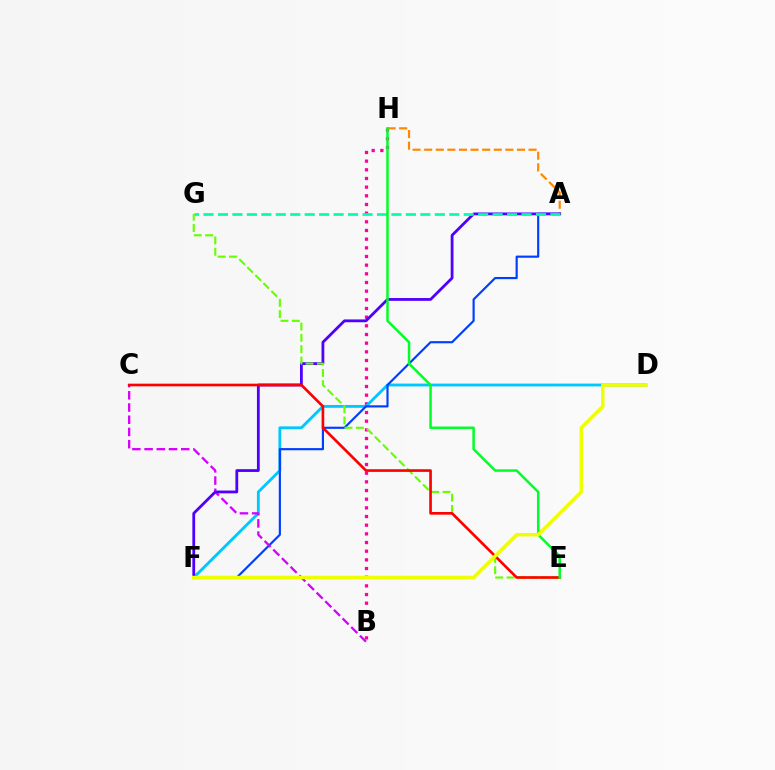{('B', 'H'): [{'color': '#ff00a0', 'line_style': 'dotted', 'thickness': 2.36}], ('A', 'H'): [{'color': '#ff8800', 'line_style': 'dashed', 'thickness': 1.58}], ('D', 'F'): [{'color': '#00c7ff', 'line_style': 'solid', 'thickness': 2.04}, {'color': '#eeff00', 'line_style': 'solid', 'thickness': 2.49}], ('A', 'F'): [{'color': '#003fff', 'line_style': 'solid', 'thickness': 1.56}, {'color': '#4f00ff', 'line_style': 'solid', 'thickness': 2.01}], ('B', 'C'): [{'color': '#d600ff', 'line_style': 'dashed', 'thickness': 1.66}], ('A', 'G'): [{'color': '#00ffaf', 'line_style': 'dashed', 'thickness': 1.96}], ('E', 'G'): [{'color': '#66ff00', 'line_style': 'dashed', 'thickness': 1.54}], ('C', 'E'): [{'color': '#ff0000', 'line_style': 'solid', 'thickness': 1.91}], ('E', 'H'): [{'color': '#00ff27', 'line_style': 'solid', 'thickness': 1.79}]}